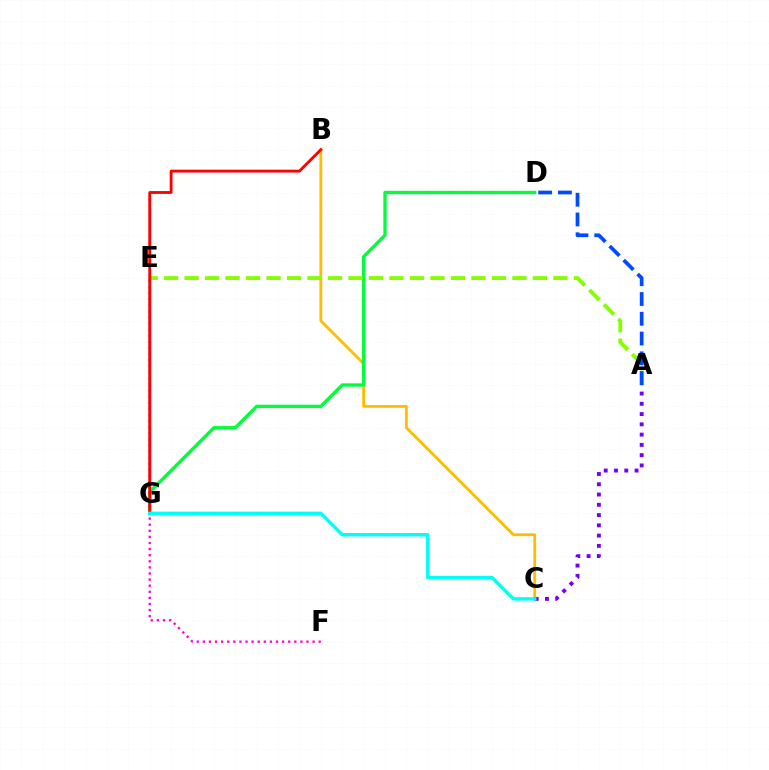{('B', 'C'): [{'color': '#ffbd00', 'line_style': 'solid', 'thickness': 2.04}], ('D', 'G'): [{'color': '#00ff39', 'line_style': 'solid', 'thickness': 2.4}], ('A', 'E'): [{'color': '#84ff00', 'line_style': 'dashed', 'thickness': 2.78}], ('E', 'F'): [{'color': '#ff00cf', 'line_style': 'dotted', 'thickness': 1.66}], ('B', 'G'): [{'color': '#ff0000', 'line_style': 'solid', 'thickness': 2.06}], ('A', 'C'): [{'color': '#7200ff', 'line_style': 'dotted', 'thickness': 2.79}], ('A', 'D'): [{'color': '#004bff', 'line_style': 'dashed', 'thickness': 2.69}], ('C', 'G'): [{'color': '#00fff6', 'line_style': 'solid', 'thickness': 2.46}]}